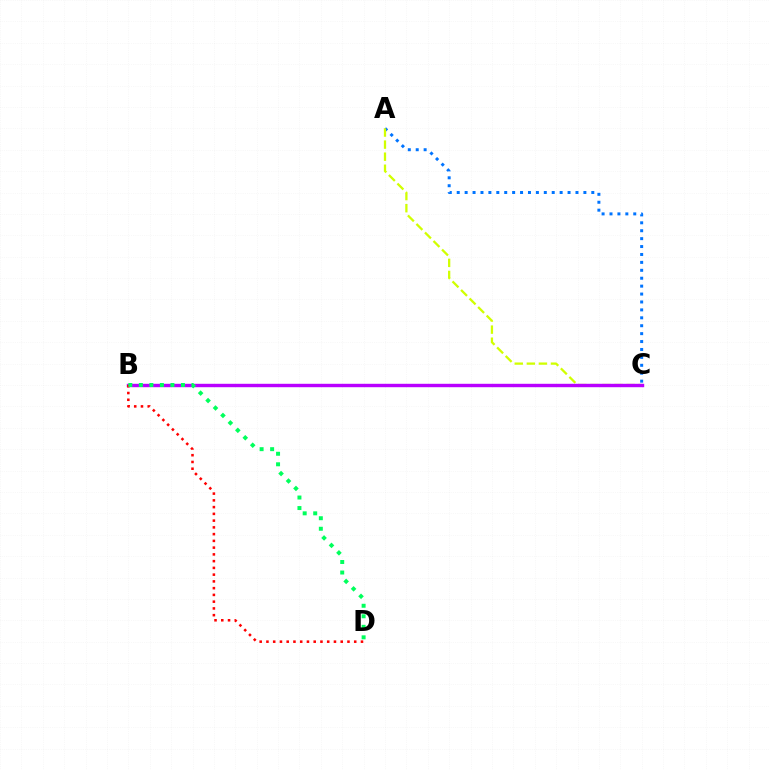{('A', 'C'): [{'color': '#0074ff', 'line_style': 'dotted', 'thickness': 2.15}, {'color': '#d1ff00', 'line_style': 'dashed', 'thickness': 1.64}], ('B', 'C'): [{'color': '#b900ff', 'line_style': 'solid', 'thickness': 2.46}], ('B', 'D'): [{'color': '#ff0000', 'line_style': 'dotted', 'thickness': 1.83}, {'color': '#00ff5c', 'line_style': 'dotted', 'thickness': 2.86}]}